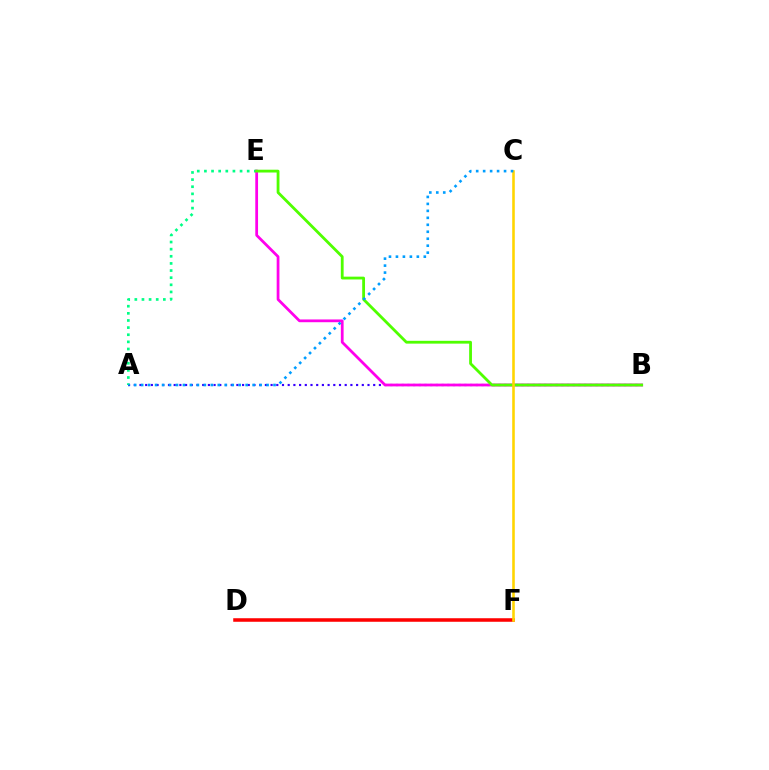{('A', 'B'): [{'color': '#3700ff', 'line_style': 'dotted', 'thickness': 1.55}], ('D', 'F'): [{'color': '#ff0000', 'line_style': 'solid', 'thickness': 2.55}], ('A', 'E'): [{'color': '#00ff86', 'line_style': 'dotted', 'thickness': 1.94}], ('B', 'E'): [{'color': '#ff00ed', 'line_style': 'solid', 'thickness': 1.99}, {'color': '#4fff00', 'line_style': 'solid', 'thickness': 2.02}], ('C', 'F'): [{'color': '#ffd500', 'line_style': 'solid', 'thickness': 1.86}], ('A', 'C'): [{'color': '#009eff', 'line_style': 'dotted', 'thickness': 1.89}]}